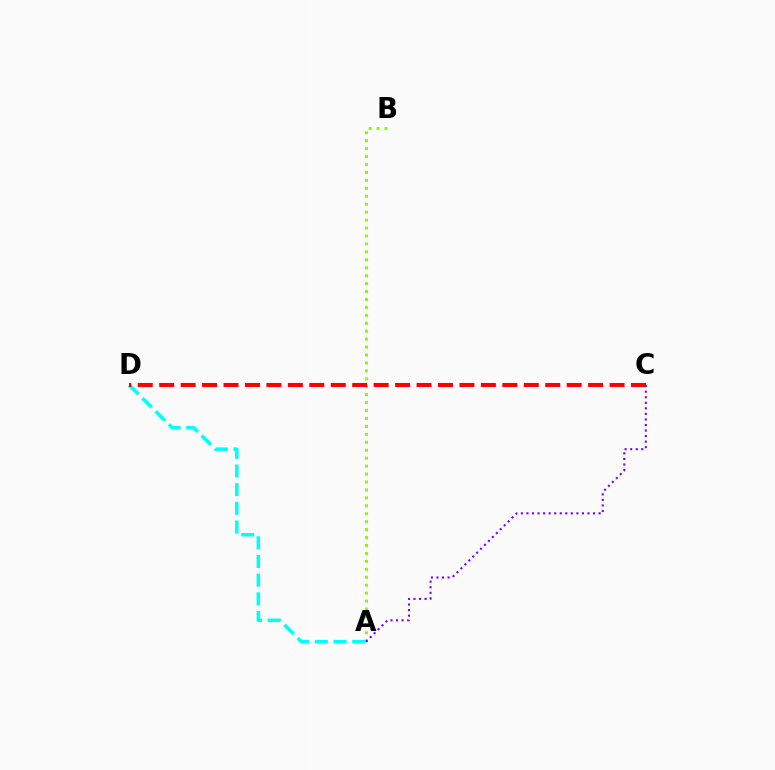{('A', 'B'): [{'color': '#84ff00', 'line_style': 'dotted', 'thickness': 2.16}], ('A', 'C'): [{'color': '#7200ff', 'line_style': 'dotted', 'thickness': 1.51}], ('A', 'D'): [{'color': '#00fff6', 'line_style': 'dashed', 'thickness': 2.54}], ('C', 'D'): [{'color': '#ff0000', 'line_style': 'dashed', 'thickness': 2.91}]}